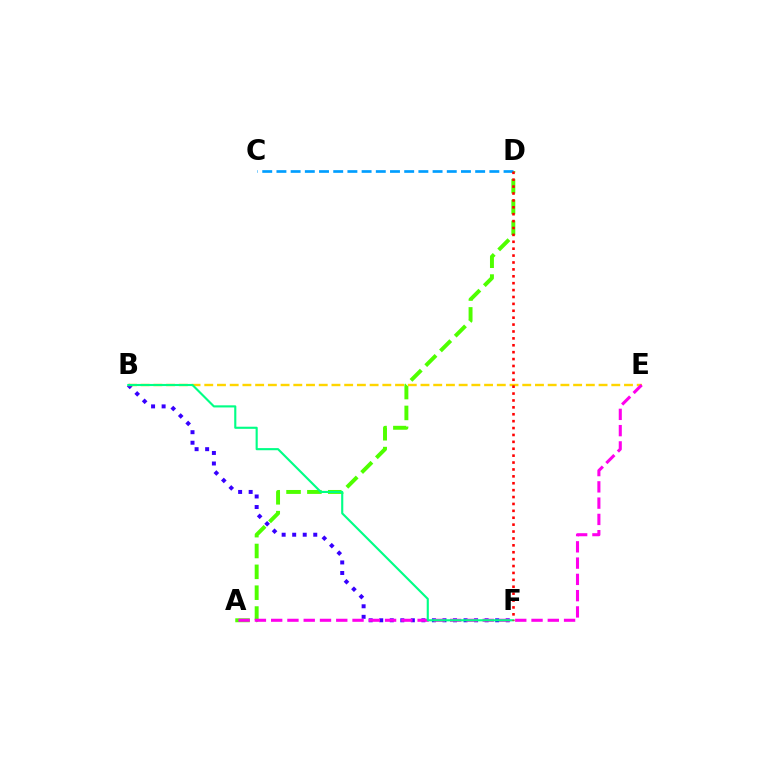{('A', 'D'): [{'color': '#4fff00', 'line_style': 'dashed', 'thickness': 2.83}], ('B', 'F'): [{'color': '#3700ff', 'line_style': 'dotted', 'thickness': 2.86}, {'color': '#00ff86', 'line_style': 'solid', 'thickness': 1.53}], ('C', 'D'): [{'color': '#009eff', 'line_style': 'dashed', 'thickness': 1.93}], ('B', 'E'): [{'color': '#ffd500', 'line_style': 'dashed', 'thickness': 1.73}], ('A', 'E'): [{'color': '#ff00ed', 'line_style': 'dashed', 'thickness': 2.21}], ('D', 'F'): [{'color': '#ff0000', 'line_style': 'dotted', 'thickness': 1.87}]}